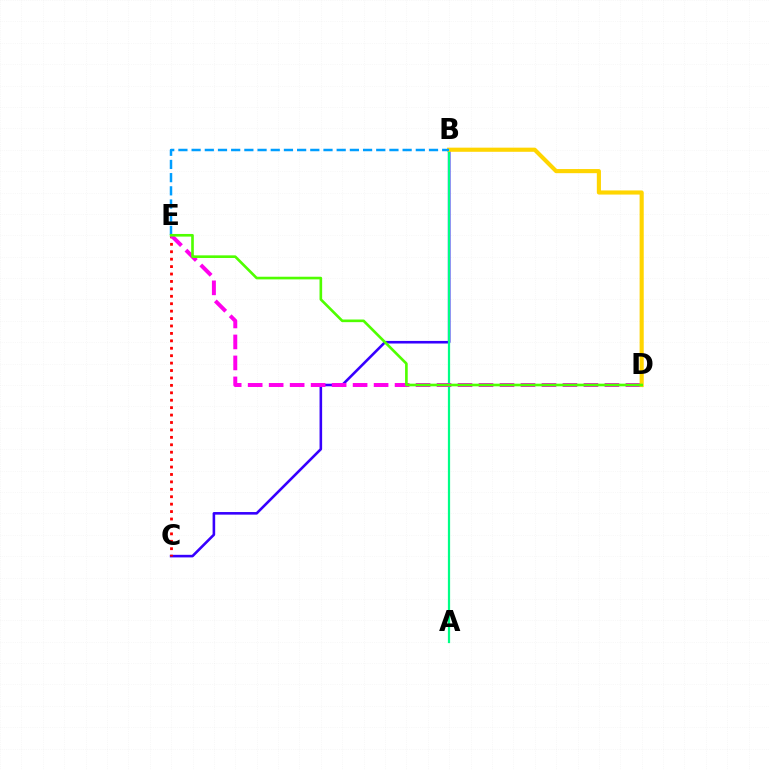{('B', 'C'): [{'color': '#3700ff', 'line_style': 'solid', 'thickness': 1.86}], ('A', 'B'): [{'color': '#00ff86', 'line_style': 'solid', 'thickness': 1.6}], ('C', 'E'): [{'color': '#ff0000', 'line_style': 'dotted', 'thickness': 2.02}], ('D', 'E'): [{'color': '#ff00ed', 'line_style': 'dashed', 'thickness': 2.85}, {'color': '#4fff00', 'line_style': 'solid', 'thickness': 1.9}], ('B', 'D'): [{'color': '#ffd500', 'line_style': 'solid', 'thickness': 2.97}], ('B', 'E'): [{'color': '#009eff', 'line_style': 'dashed', 'thickness': 1.79}]}